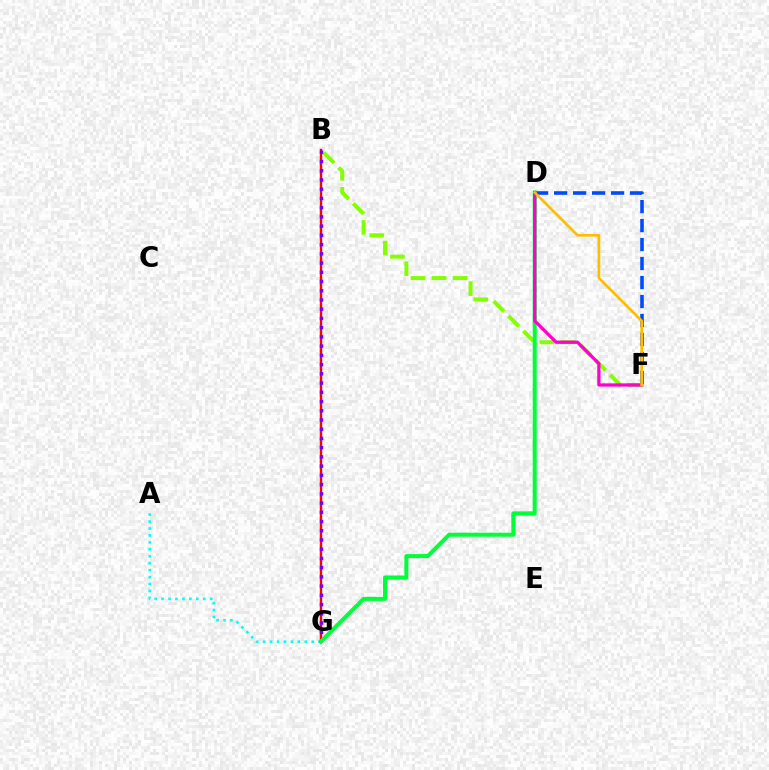{('B', 'G'): [{'color': '#ff0000', 'line_style': 'solid', 'thickness': 1.74}, {'color': '#7200ff', 'line_style': 'dotted', 'thickness': 2.51}], ('B', 'F'): [{'color': '#84ff00', 'line_style': 'dashed', 'thickness': 2.85}], ('A', 'G'): [{'color': '#00fff6', 'line_style': 'dotted', 'thickness': 1.88}], ('D', 'F'): [{'color': '#004bff', 'line_style': 'dashed', 'thickness': 2.58}, {'color': '#ff00cf', 'line_style': 'solid', 'thickness': 2.35}, {'color': '#ffbd00', 'line_style': 'solid', 'thickness': 1.93}], ('D', 'G'): [{'color': '#00ff39', 'line_style': 'solid', 'thickness': 2.89}]}